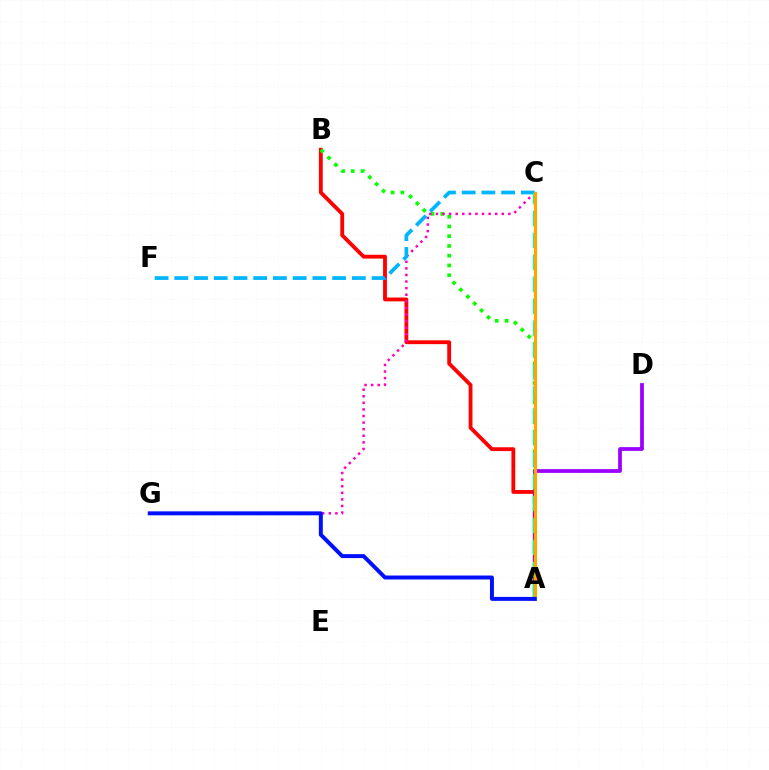{('A', 'C'): [{'color': '#b3ff00', 'line_style': 'dashed', 'thickness': 1.78}, {'color': '#00ff9d', 'line_style': 'dashed', 'thickness': 2.98}, {'color': '#ffa500', 'line_style': 'solid', 'thickness': 2.22}], ('A', 'B'): [{'color': '#ff0000', 'line_style': 'solid', 'thickness': 2.76}, {'color': '#08ff00', 'line_style': 'dotted', 'thickness': 2.65}], ('A', 'D'): [{'color': '#9b00ff', 'line_style': 'solid', 'thickness': 2.7}], ('C', 'G'): [{'color': '#ff00bd', 'line_style': 'dotted', 'thickness': 1.79}], ('C', 'F'): [{'color': '#00b5ff', 'line_style': 'dashed', 'thickness': 2.68}], ('A', 'G'): [{'color': '#0010ff', 'line_style': 'solid', 'thickness': 2.85}]}